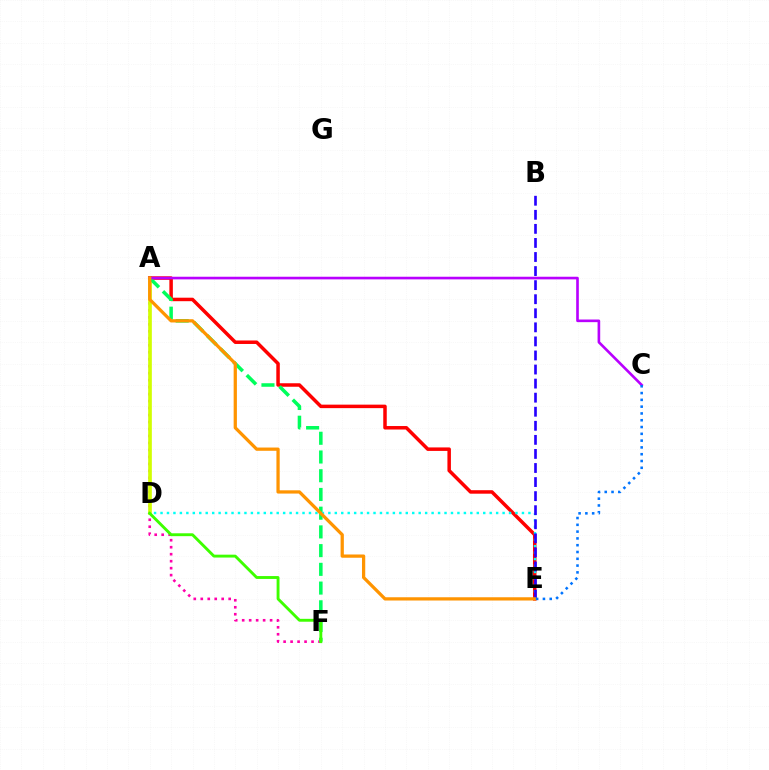{('A', 'F'): [{'color': '#ff00ac', 'line_style': 'dotted', 'thickness': 1.9}, {'color': '#00ff5c', 'line_style': 'dashed', 'thickness': 2.54}], ('A', 'D'): [{'color': '#d1ff00', 'line_style': 'solid', 'thickness': 2.64}], ('A', 'E'): [{'color': '#ff0000', 'line_style': 'solid', 'thickness': 2.51}, {'color': '#ff9400', 'line_style': 'solid', 'thickness': 2.34}], ('D', 'E'): [{'color': '#00fff6', 'line_style': 'dotted', 'thickness': 1.75}], ('B', 'E'): [{'color': '#2500ff', 'line_style': 'dashed', 'thickness': 1.91}], ('A', 'C'): [{'color': '#b900ff', 'line_style': 'solid', 'thickness': 1.9}], ('D', 'F'): [{'color': '#3dff00', 'line_style': 'solid', 'thickness': 2.07}], ('C', 'E'): [{'color': '#0074ff', 'line_style': 'dotted', 'thickness': 1.85}]}